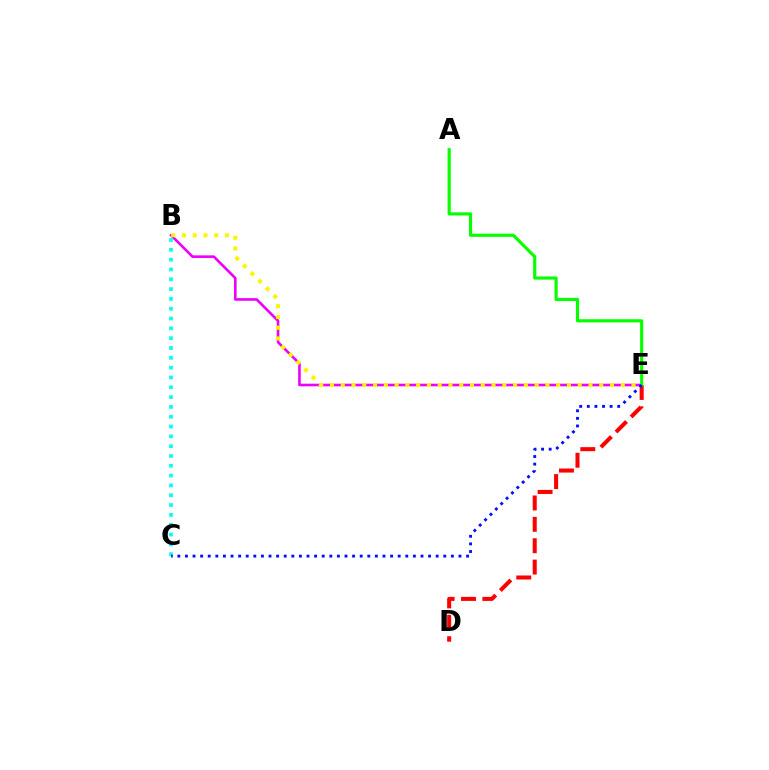{('B', 'E'): [{'color': '#ee00ff', 'line_style': 'solid', 'thickness': 1.89}, {'color': '#fcf500', 'line_style': 'dotted', 'thickness': 2.93}], ('D', 'E'): [{'color': '#ff0000', 'line_style': 'dashed', 'thickness': 2.9}], ('B', 'C'): [{'color': '#00fff6', 'line_style': 'dotted', 'thickness': 2.67}], ('A', 'E'): [{'color': '#08ff00', 'line_style': 'solid', 'thickness': 2.27}], ('C', 'E'): [{'color': '#0010ff', 'line_style': 'dotted', 'thickness': 2.06}]}